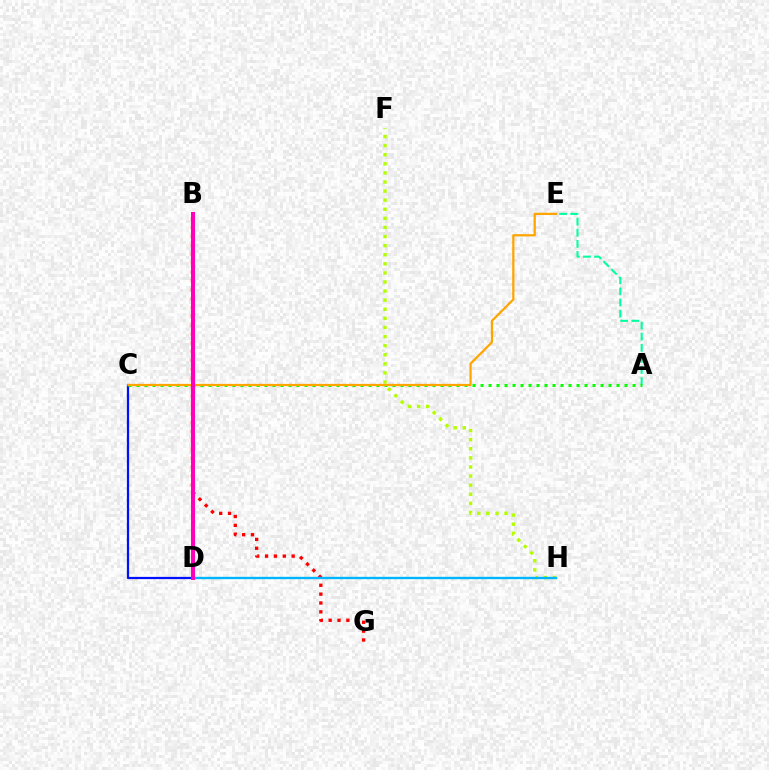{('F', 'H'): [{'color': '#b3ff00', 'line_style': 'dotted', 'thickness': 2.47}], ('A', 'E'): [{'color': '#00ff9d', 'line_style': 'dashed', 'thickness': 1.51}], ('B', 'D'): [{'color': '#9b00ff', 'line_style': 'dotted', 'thickness': 2.75}, {'color': '#ff00bd', 'line_style': 'solid', 'thickness': 2.91}], ('C', 'D'): [{'color': '#0010ff', 'line_style': 'solid', 'thickness': 1.61}], ('B', 'G'): [{'color': '#ff0000', 'line_style': 'dotted', 'thickness': 2.41}], ('A', 'C'): [{'color': '#08ff00', 'line_style': 'dotted', 'thickness': 2.17}], ('C', 'E'): [{'color': '#ffa500', 'line_style': 'solid', 'thickness': 1.62}], ('D', 'H'): [{'color': '#00b5ff', 'line_style': 'solid', 'thickness': 1.7}]}